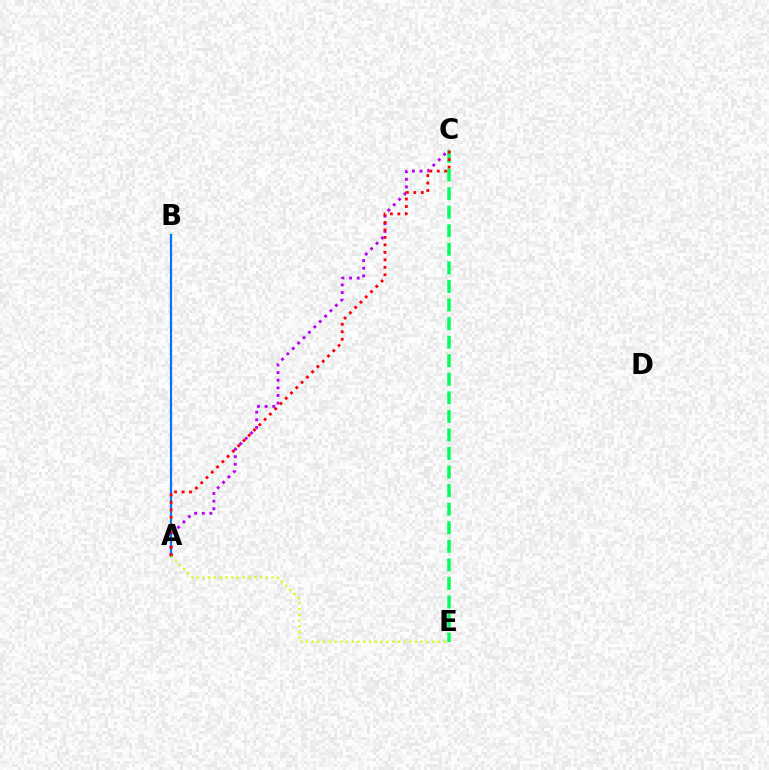{('A', 'B'): [{'color': '#0074ff', 'line_style': 'solid', 'thickness': 1.6}], ('A', 'C'): [{'color': '#b900ff', 'line_style': 'dotted', 'thickness': 2.07}, {'color': '#ff0000', 'line_style': 'dotted', 'thickness': 2.03}], ('C', 'E'): [{'color': '#00ff5c', 'line_style': 'dashed', 'thickness': 2.52}], ('A', 'E'): [{'color': '#d1ff00', 'line_style': 'dotted', 'thickness': 1.56}]}